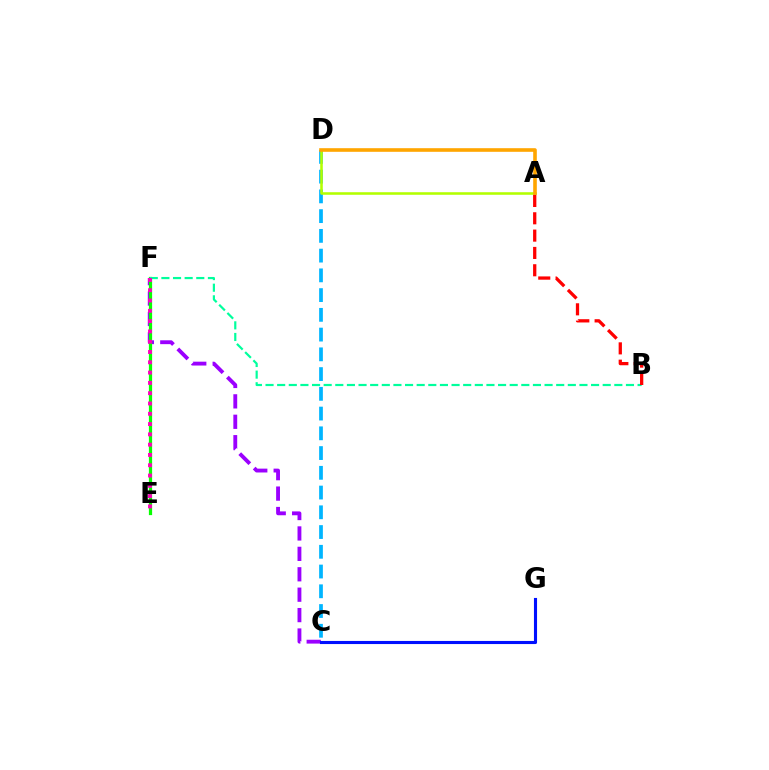{('C', 'F'): [{'color': '#9b00ff', 'line_style': 'dashed', 'thickness': 2.77}], ('E', 'F'): [{'color': '#08ff00', 'line_style': 'solid', 'thickness': 2.32}, {'color': '#ff00bd', 'line_style': 'dotted', 'thickness': 2.8}], ('C', 'D'): [{'color': '#00b5ff', 'line_style': 'dashed', 'thickness': 2.68}], ('A', 'D'): [{'color': '#b3ff00', 'line_style': 'solid', 'thickness': 1.84}, {'color': '#ffa500', 'line_style': 'solid', 'thickness': 2.61}], ('B', 'F'): [{'color': '#00ff9d', 'line_style': 'dashed', 'thickness': 1.58}], ('A', 'B'): [{'color': '#ff0000', 'line_style': 'dashed', 'thickness': 2.35}], ('C', 'G'): [{'color': '#0010ff', 'line_style': 'solid', 'thickness': 2.23}]}